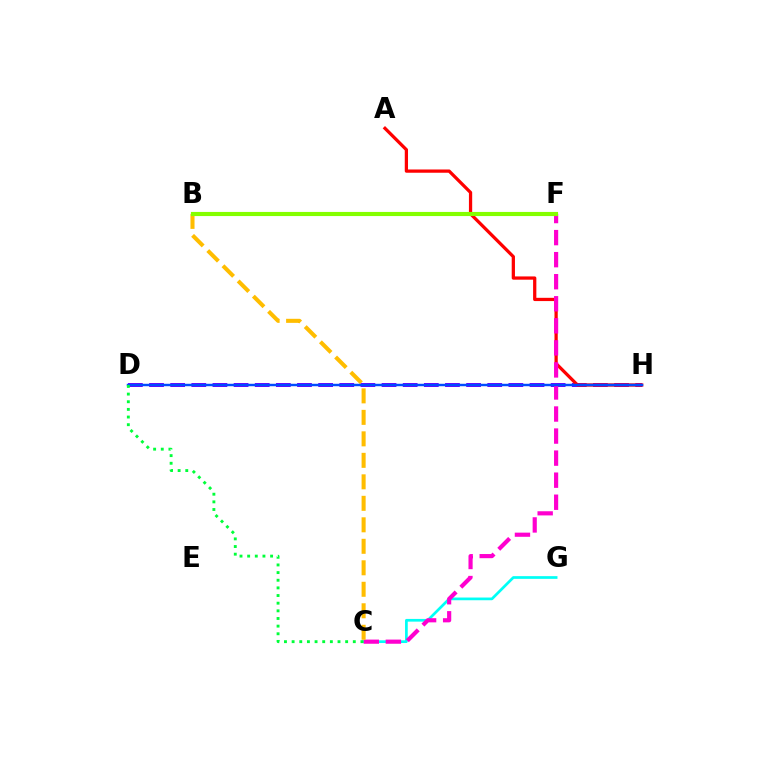{('C', 'G'): [{'color': '#00fff6', 'line_style': 'solid', 'thickness': 1.95}], ('D', 'H'): [{'color': '#7200ff', 'line_style': 'dashed', 'thickness': 2.87}, {'color': '#004bff', 'line_style': 'solid', 'thickness': 1.76}], ('A', 'H'): [{'color': '#ff0000', 'line_style': 'solid', 'thickness': 2.34}], ('C', 'F'): [{'color': '#ff00cf', 'line_style': 'dashed', 'thickness': 3.0}], ('B', 'C'): [{'color': '#ffbd00', 'line_style': 'dashed', 'thickness': 2.92}], ('B', 'F'): [{'color': '#84ff00', 'line_style': 'solid', 'thickness': 2.97}], ('C', 'D'): [{'color': '#00ff39', 'line_style': 'dotted', 'thickness': 2.08}]}